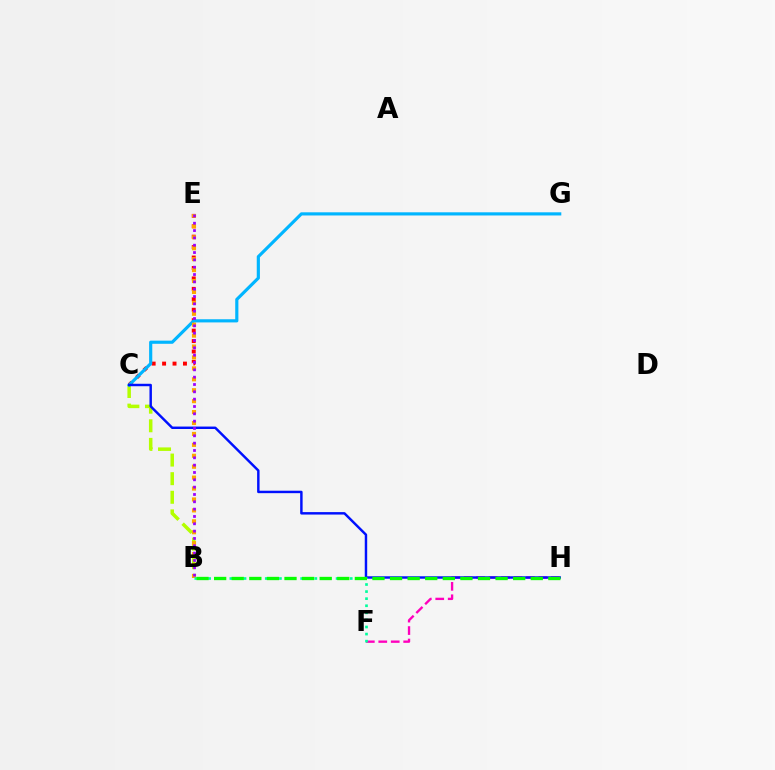{('C', 'E'): [{'color': '#ff0000', 'line_style': 'dotted', 'thickness': 2.84}], ('F', 'H'): [{'color': '#ff00bd', 'line_style': 'dashed', 'thickness': 1.69}], ('B', 'C'): [{'color': '#b3ff00', 'line_style': 'dashed', 'thickness': 2.53}], ('C', 'G'): [{'color': '#00b5ff', 'line_style': 'solid', 'thickness': 2.27}], ('C', 'H'): [{'color': '#0010ff', 'line_style': 'solid', 'thickness': 1.76}], ('B', 'E'): [{'color': '#ffa500', 'line_style': 'dotted', 'thickness': 2.97}, {'color': '#9b00ff', 'line_style': 'dotted', 'thickness': 1.99}], ('B', 'F'): [{'color': '#00ff9d', 'line_style': 'dotted', 'thickness': 1.92}], ('B', 'H'): [{'color': '#08ff00', 'line_style': 'dashed', 'thickness': 2.39}]}